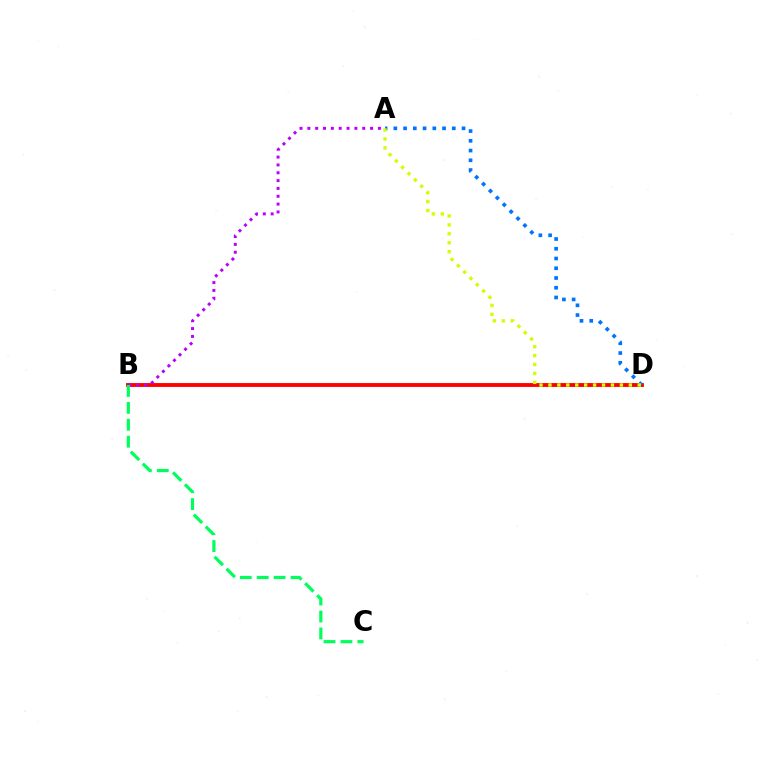{('B', 'D'): [{'color': '#ff0000', 'line_style': 'solid', 'thickness': 2.78}], ('A', 'B'): [{'color': '#b900ff', 'line_style': 'dotted', 'thickness': 2.13}], ('A', 'D'): [{'color': '#0074ff', 'line_style': 'dotted', 'thickness': 2.65}, {'color': '#d1ff00', 'line_style': 'dotted', 'thickness': 2.43}], ('B', 'C'): [{'color': '#00ff5c', 'line_style': 'dashed', 'thickness': 2.3}]}